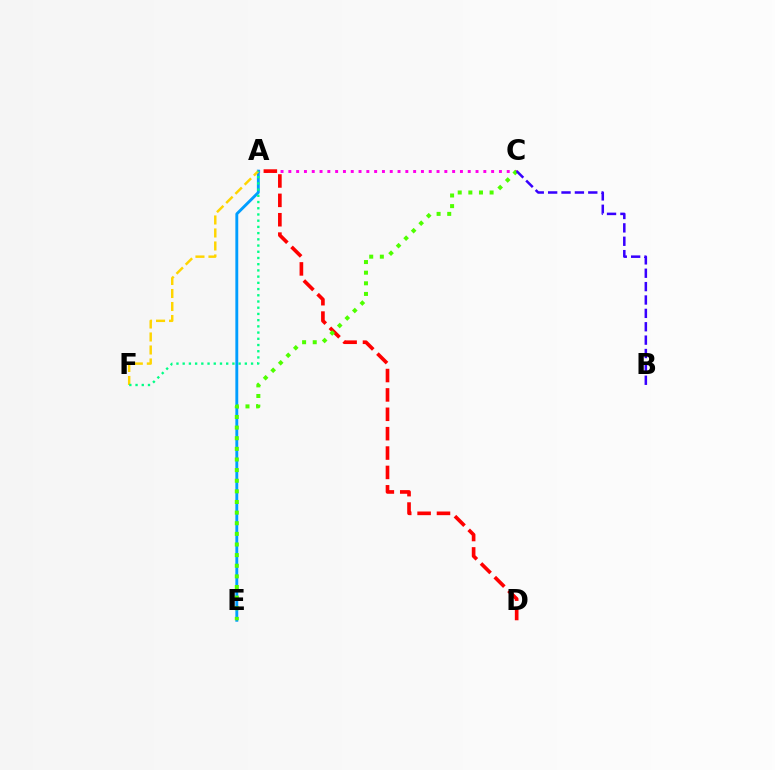{('A', 'C'): [{'color': '#ff00ed', 'line_style': 'dotted', 'thickness': 2.12}], ('A', 'D'): [{'color': '#ff0000', 'line_style': 'dashed', 'thickness': 2.63}], ('A', 'E'): [{'color': '#009eff', 'line_style': 'solid', 'thickness': 2.08}], ('C', 'E'): [{'color': '#4fff00', 'line_style': 'dotted', 'thickness': 2.89}], ('B', 'C'): [{'color': '#3700ff', 'line_style': 'dashed', 'thickness': 1.82}], ('A', 'F'): [{'color': '#ffd500', 'line_style': 'dashed', 'thickness': 1.77}, {'color': '#00ff86', 'line_style': 'dotted', 'thickness': 1.69}]}